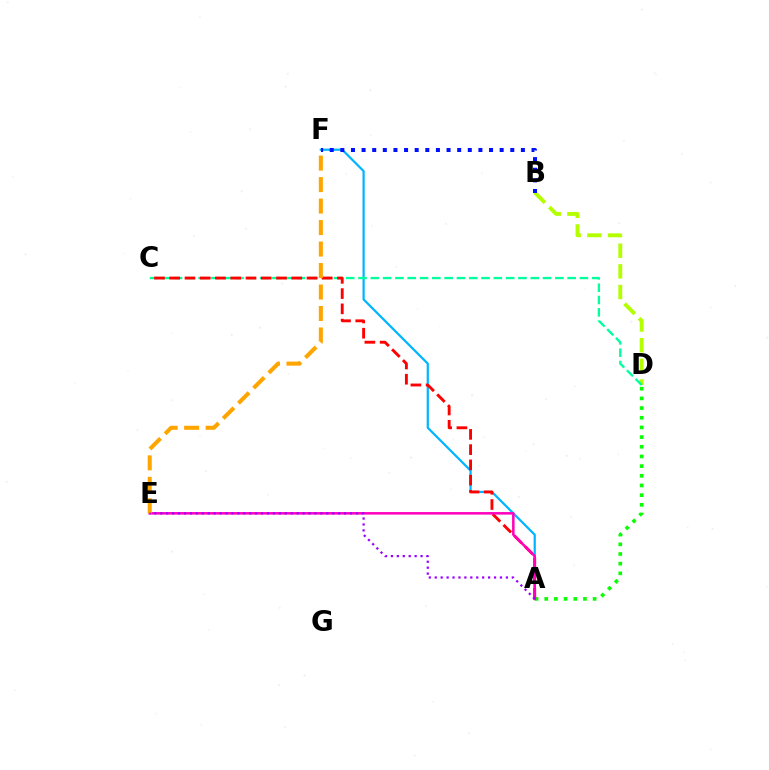{('A', 'F'): [{'color': '#00b5ff', 'line_style': 'solid', 'thickness': 1.6}], ('B', 'D'): [{'color': '#b3ff00', 'line_style': 'dashed', 'thickness': 2.81}], ('A', 'D'): [{'color': '#08ff00', 'line_style': 'dotted', 'thickness': 2.63}], ('C', 'D'): [{'color': '#00ff9d', 'line_style': 'dashed', 'thickness': 1.67}], ('A', 'C'): [{'color': '#ff0000', 'line_style': 'dashed', 'thickness': 2.07}], ('B', 'F'): [{'color': '#0010ff', 'line_style': 'dotted', 'thickness': 2.89}], ('A', 'E'): [{'color': '#ff00bd', 'line_style': 'solid', 'thickness': 1.82}, {'color': '#9b00ff', 'line_style': 'dotted', 'thickness': 1.61}], ('E', 'F'): [{'color': '#ffa500', 'line_style': 'dashed', 'thickness': 2.92}]}